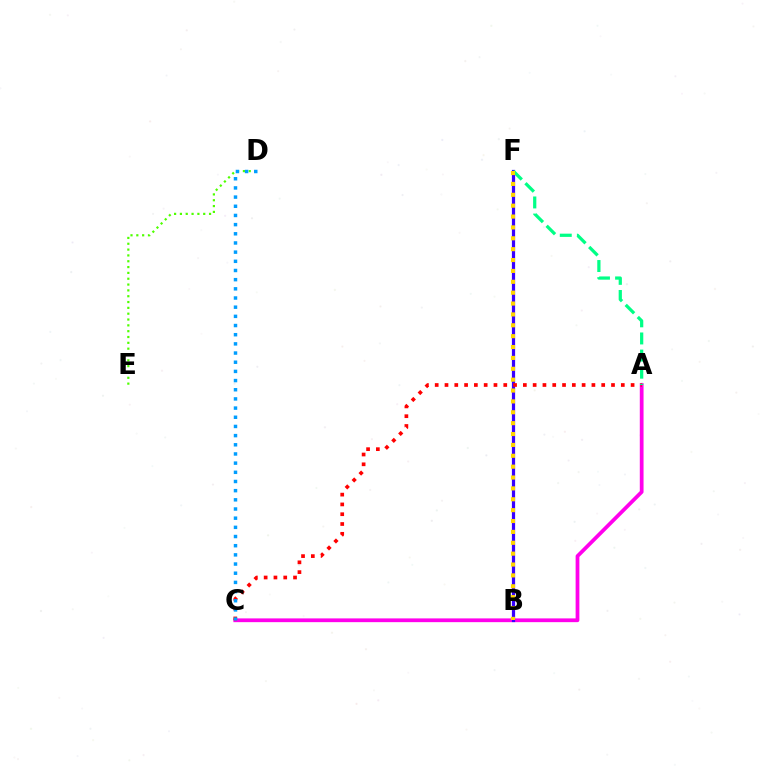{('D', 'E'): [{'color': '#4fff00', 'line_style': 'dotted', 'thickness': 1.58}], ('A', 'C'): [{'color': '#ff00ed', 'line_style': 'solid', 'thickness': 2.71}, {'color': '#ff0000', 'line_style': 'dotted', 'thickness': 2.66}], ('B', 'F'): [{'color': '#3700ff', 'line_style': 'solid', 'thickness': 2.32}, {'color': '#ffd500', 'line_style': 'dotted', 'thickness': 2.95}], ('C', 'D'): [{'color': '#009eff', 'line_style': 'dotted', 'thickness': 2.49}], ('A', 'F'): [{'color': '#00ff86', 'line_style': 'dashed', 'thickness': 2.32}]}